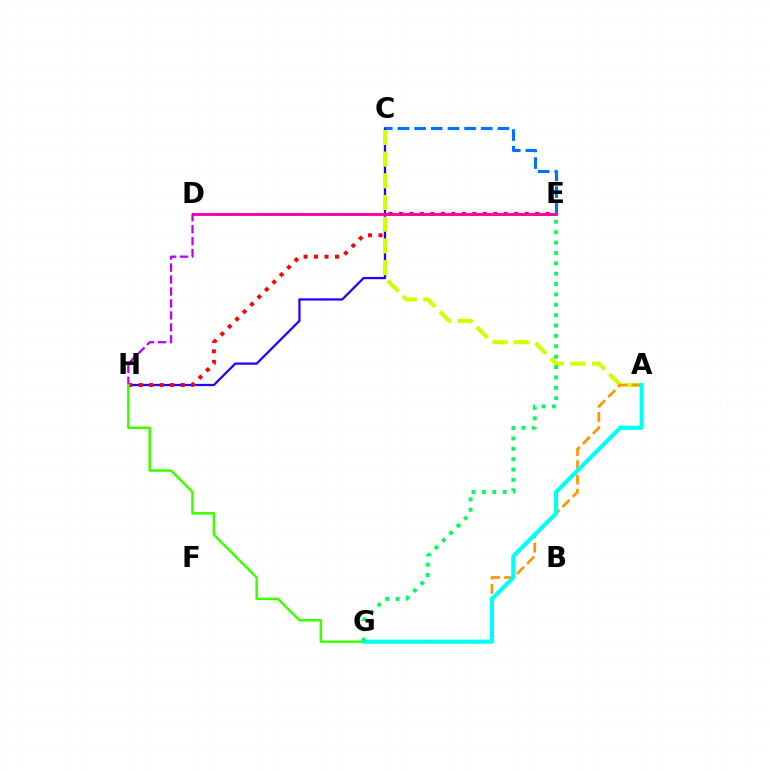{('C', 'H'): [{'color': '#2500ff', 'line_style': 'solid', 'thickness': 1.63}], ('E', 'H'): [{'color': '#ff0000', 'line_style': 'dotted', 'thickness': 2.85}], ('A', 'C'): [{'color': '#d1ff00', 'line_style': 'dashed', 'thickness': 2.95}], ('C', 'E'): [{'color': '#0074ff', 'line_style': 'dashed', 'thickness': 2.26}], ('A', 'G'): [{'color': '#ff9400', 'line_style': 'dashed', 'thickness': 1.94}, {'color': '#00fff6', 'line_style': 'solid', 'thickness': 2.99}], ('D', 'E'): [{'color': '#ff00ac', 'line_style': 'solid', 'thickness': 2.1}], ('D', 'H'): [{'color': '#b900ff', 'line_style': 'dashed', 'thickness': 1.62}], ('G', 'H'): [{'color': '#3dff00', 'line_style': 'solid', 'thickness': 1.8}], ('E', 'G'): [{'color': '#00ff5c', 'line_style': 'dotted', 'thickness': 2.82}]}